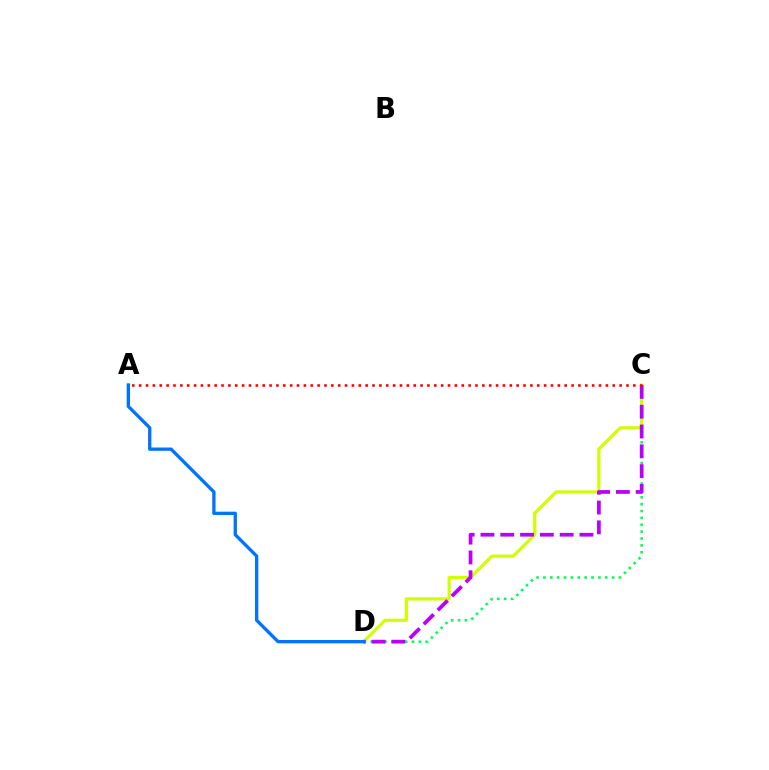{('C', 'D'): [{'color': '#00ff5c', 'line_style': 'dotted', 'thickness': 1.87}, {'color': '#d1ff00', 'line_style': 'solid', 'thickness': 2.31}, {'color': '#b900ff', 'line_style': 'dashed', 'thickness': 2.69}], ('A', 'D'): [{'color': '#0074ff', 'line_style': 'solid', 'thickness': 2.39}], ('A', 'C'): [{'color': '#ff0000', 'line_style': 'dotted', 'thickness': 1.86}]}